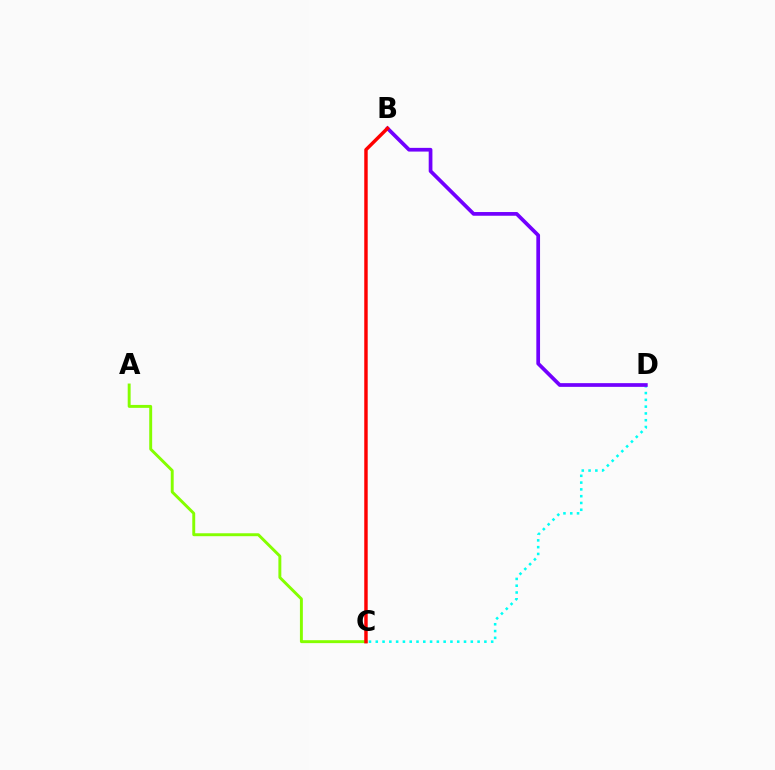{('A', 'C'): [{'color': '#84ff00', 'line_style': 'solid', 'thickness': 2.11}], ('C', 'D'): [{'color': '#00fff6', 'line_style': 'dotted', 'thickness': 1.84}], ('B', 'D'): [{'color': '#7200ff', 'line_style': 'solid', 'thickness': 2.67}], ('B', 'C'): [{'color': '#ff0000', 'line_style': 'solid', 'thickness': 2.48}]}